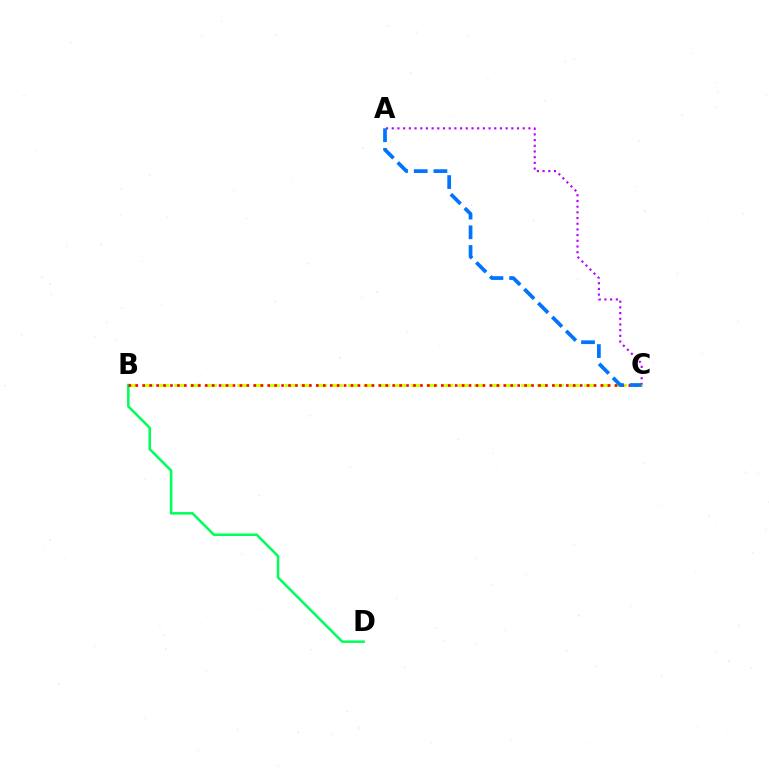{('A', 'C'): [{'color': '#b900ff', 'line_style': 'dotted', 'thickness': 1.55}, {'color': '#0074ff', 'line_style': 'dashed', 'thickness': 2.68}], ('B', 'C'): [{'color': '#d1ff00', 'line_style': 'dashed', 'thickness': 2.14}, {'color': '#ff0000', 'line_style': 'dotted', 'thickness': 1.89}], ('B', 'D'): [{'color': '#00ff5c', 'line_style': 'solid', 'thickness': 1.83}]}